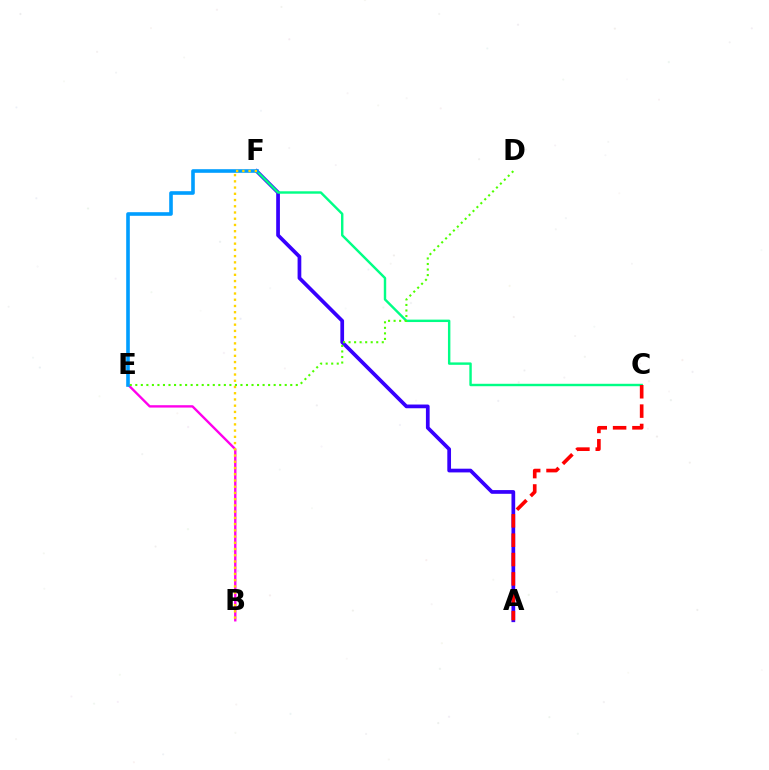{('A', 'F'): [{'color': '#3700ff', 'line_style': 'solid', 'thickness': 2.68}], ('C', 'F'): [{'color': '#00ff86', 'line_style': 'solid', 'thickness': 1.74}], ('B', 'E'): [{'color': '#ff00ed', 'line_style': 'solid', 'thickness': 1.71}], ('E', 'F'): [{'color': '#009eff', 'line_style': 'solid', 'thickness': 2.6}], ('D', 'E'): [{'color': '#4fff00', 'line_style': 'dotted', 'thickness': 1.5}], ('A', 'C'): [{'color': '#ff0000', 'line_style': 'dashed', 'thickness': 2.63}], ('B', 'F'): [{'color': '#ffd500', 'line_style': 'dotted', 'thickness': 1.69}]}